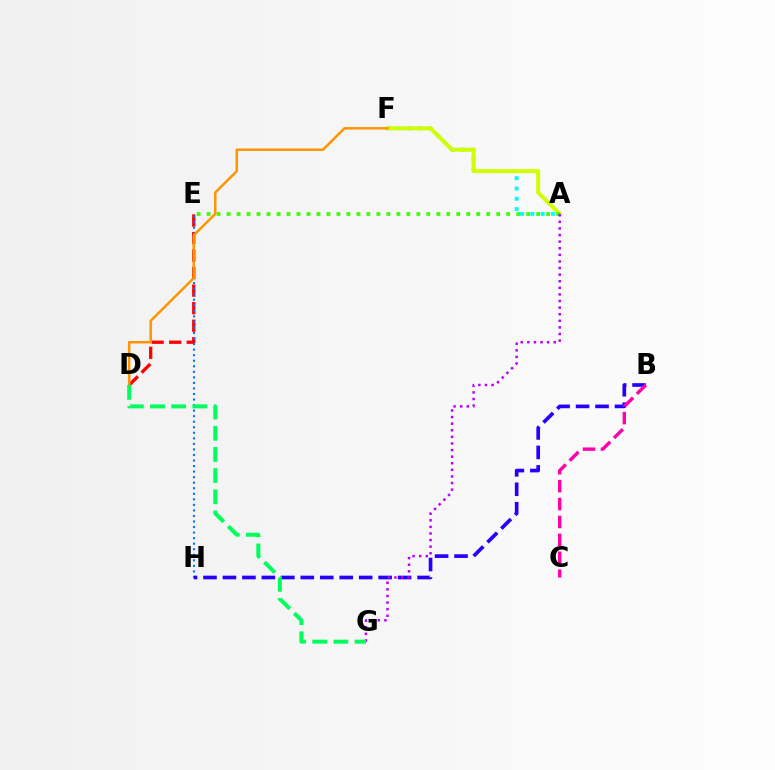{('D', 'E'): [{'color': '#ff0000', 'line_style': 'dashed', 'thickness': 2.38}], ('A', 'F'): [{'color': '#00fff6', 'line_style': 'dotted', 'thickness': 2.79}, {'color': '#d1ff00', 'line_style': 'solid', 'thickness': 2.88}], ('E', 'H'): [{'color': '#0074ff', 'line_style': 'dotted', 'thickness': 1.51}], ('B', 'H'): [{'color': '#2500ff', 'line_style': 'dashed', 'thickness': 2.64}], ('A', 'E'): [{'color': '#3dff00', 'line_style': 'dotted', 'thickness': 2.71}], ('A', 'G'): [{'color': '#b900ff', 'line_style': 'dotted', 'thickness': 1.79}], ('D', 'F'): [{'color': '#ff9400', 'line_style': 'solid', 'thickness': 1.79}], ('B', 'C'): [{'color': '#ff00ac', 'line_style': 'dashed', 'thickness': 2.43}], ('D', 'G'): [{'color': '#00ff5c', 'line_style': 'dashed', 'thickness': 2.88}]}